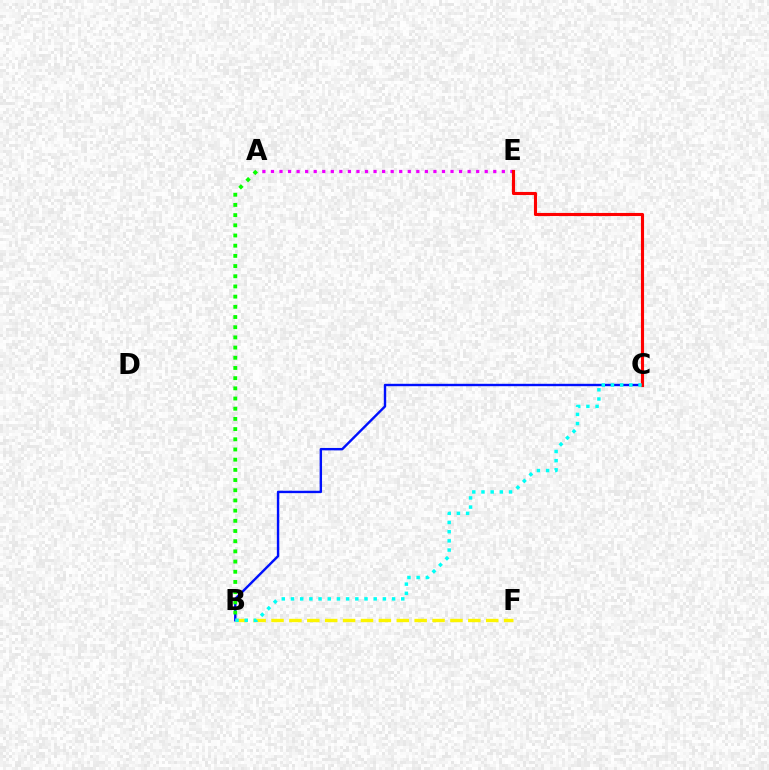{('B', 'C'): [{'color': '#0010ff', 'line_style': 'solid', 'thickness': 1.73}, {'color': '#00fff6', 'line_style': 'dotted', 'thickness': 2.5}], ('B', 'F'): [{'color': '#fcf500', 'line_style': 'dashed', 'thickness': 2.43}], ('A', 'B'): [{'color': '#08ff00', 'line_style': 'dotted', 'thickness': 2.77}], ('A', 'E'): [{'color': '#ee00ff', 'line_style': 'dotted', 'thickness': 2.32}], ('C', 'E'): [{'color': '#ff0000', 'line_style': 'solid', 'thickness': 2.24}]}